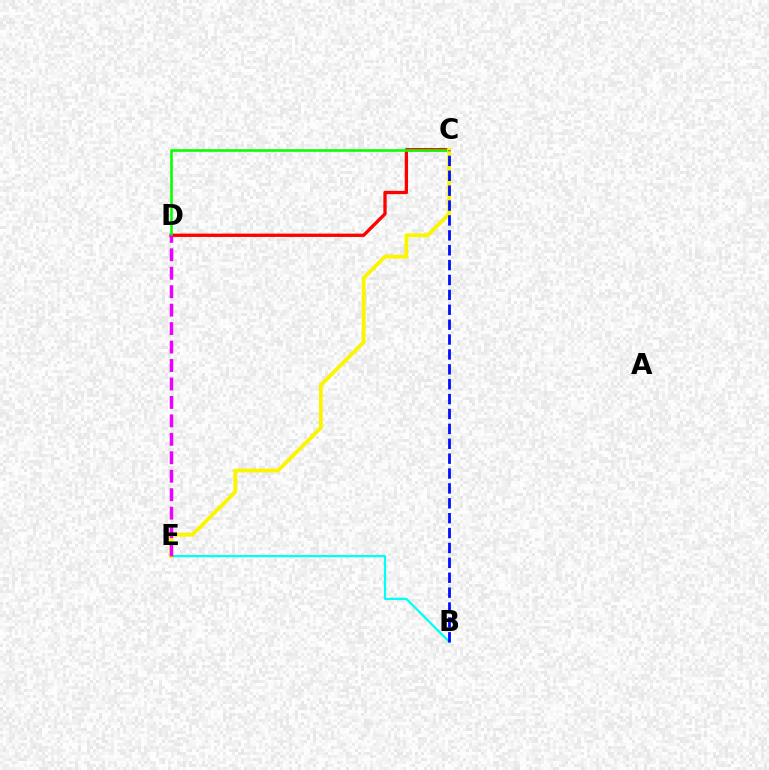{('B', 'E'): [{'color': '#00fff6', 'line_style': 'solid', 'thickness': 1.61}], ('C', 'D'): [{'color': '#ff0000', 'line_style': 'solid', 'thickness': 2.38}, {'color': '#08ff00', 'line_style': 'solid', 'thickness': 1.87}], ('C', 'E'): [{'color': '#fcf500', 'line_style': 'solid', 'thickness': 2.76}], ('D', 'E'): [{'color': '#ee00ff', 'line_style': 'dashed', 'thickness': 2.51}], ('B', 'C'): [{'color': '#0010ff', 'line_style': 'dashed', 'thickness': 2.02}]}